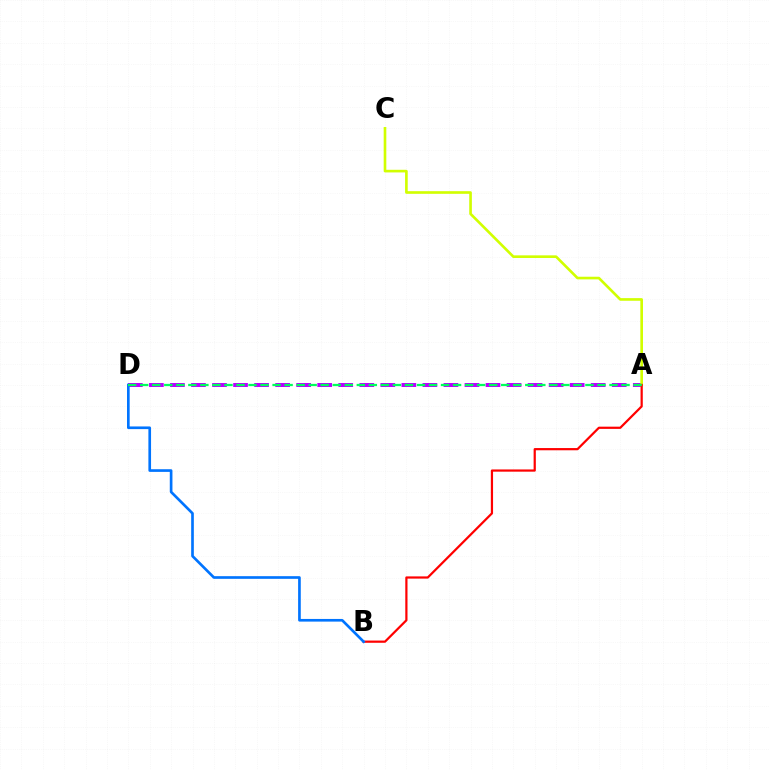{('A', 'D'): [{'color': '#b900ff', 'line_style': 'dashed', 'thickness': 2.86}, {'color': '#00ff5c', 'line_style': 'dashed', 'thickness': 1.63}], ('A', 'C'): [{'color': '#d1ff00', 'line_style': 'solid', 'thickness': 1.9}], ('A', 'B'): [{'color': '#ff0000', 'line_style': 'solid', 'thickness': 1.6}], ('B', 'D'): [{'color': '#0074ff', 'line_style': 'solid', 'thickness': 1.92}]}